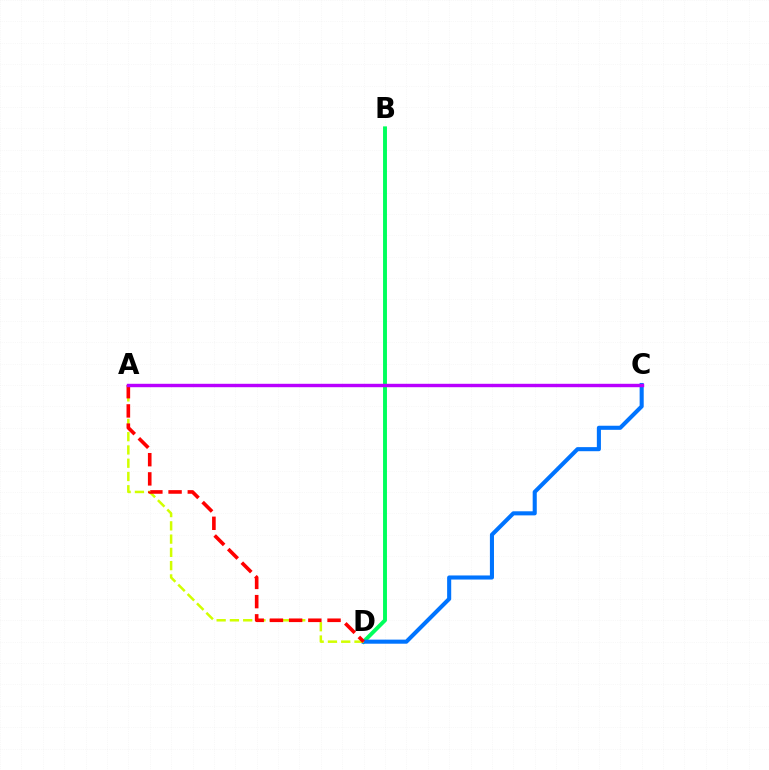{('B', 'D'): [{'color': '#00ff5c', 'line_style': 'solid', 'thickness': 2.81}], ('C', 'D'): [{'color': '#0074ff', 'line_style': 'solid', 'thickness': 2.94}], ('A', 'D'): [{'color': '#d1ff00', 'line_style': 'dashed', 'thickness': 1.8}, {'color': '#ff0000', 'line_style': 'dashed', 'thickness': 2.61}], ('A', 'C'): [{'color': '#b900ff', 'line_style': 'solid', 'thickness': 2.46}]}